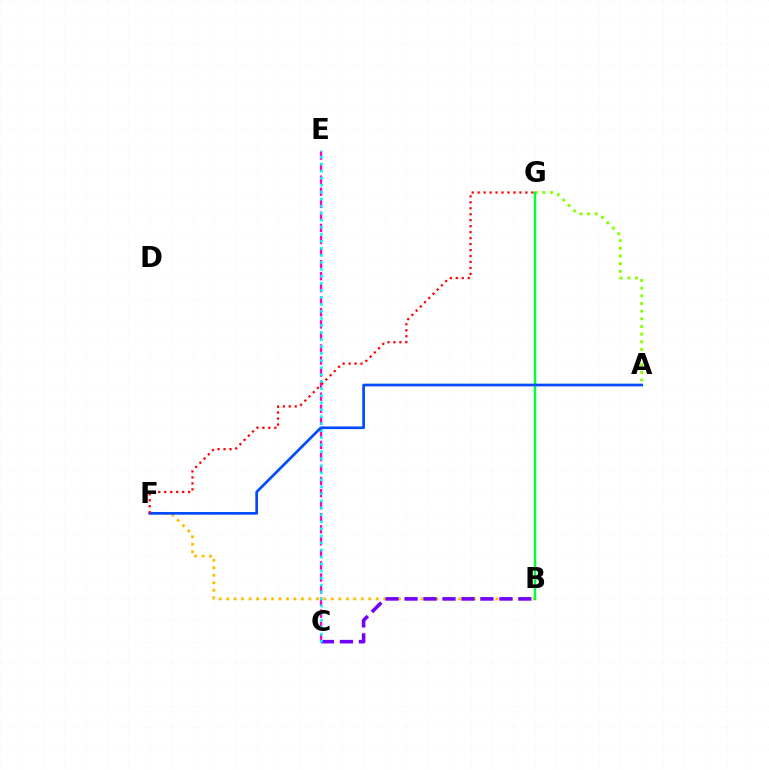{('C', 'E'): [{'color': '#ff00cf', 'line_style': 'dashed', 'thickness': 1.64}, {'color': '#00fff6', 'line_style': 'dotted', 'thickness': 1.91}], ('B', 'F'): [{'color': '#ffbd00', 'line_style': 'dotted', 'thickness': 2.03}], ('A', 'G'): [{'color': '#84ff00', 'line_style': 'dotted', 'thickness': 2.08}], ('B', 'C'): [{'color': '#7200ff', 'line_style': 'dashed', 'thickness': 2.58}], ('B', 'G'): [{'color': '#00ff39', 'line_style': 'solid', 'thickness': 1.73}], ('A', 'F'): [{'color': '#004bff', 'line_style': 'solid', 'thickness': 1.93}], ('F', 'G'): [{'color': '#ff0000', 'line_style': 'dotted', 'thickness': 1.62}]}